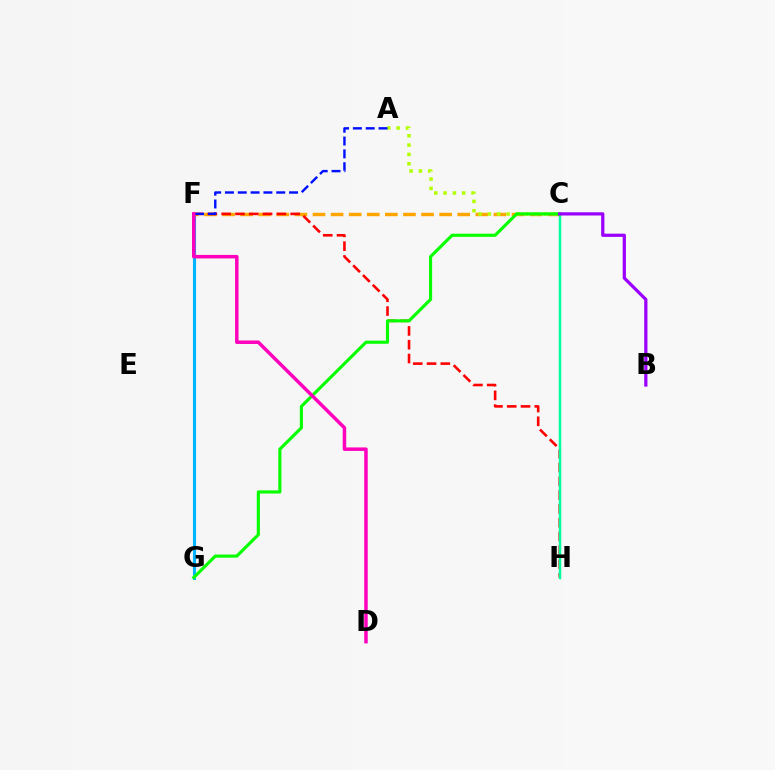{('F', 'G'): [{'color': '#00b5ff', 'line_style': 'solid', 'thickness': 2.23}], ('C', 'F'): [{'color': '#ffa500', 'line_style': 'dashed', 'thickness': 2.46}], ('A', 'C'): [{'color': '#b3ff00', 'line_style': 'dotted', 'thickness': 2.54}], ('F', 'H'): [{'color': '#ff0000', 'line_style': 'dashed', 'thickness': 1.87}], ('A', 'F'): [{'color': '#0010ff', 'line_style': 'dashed', 'thickness': 1.74}], ('C', 'H'): [{'color': '#00ff9d', 'line_style': 'solid', 'thickness': 1.78}], ('C', 'G'): [{'color': '#08ff00', 'line_style': 'solid', 'thickness': 2.26}], ('D', 'F'): [{'color': '#ff00bd', 'line_style': 'solid', 'thickness': 2.51}], ('B', 'C'): [{'color': '#9b00ff', 'line_style': 'solid', 'thickness': 2.32}]}